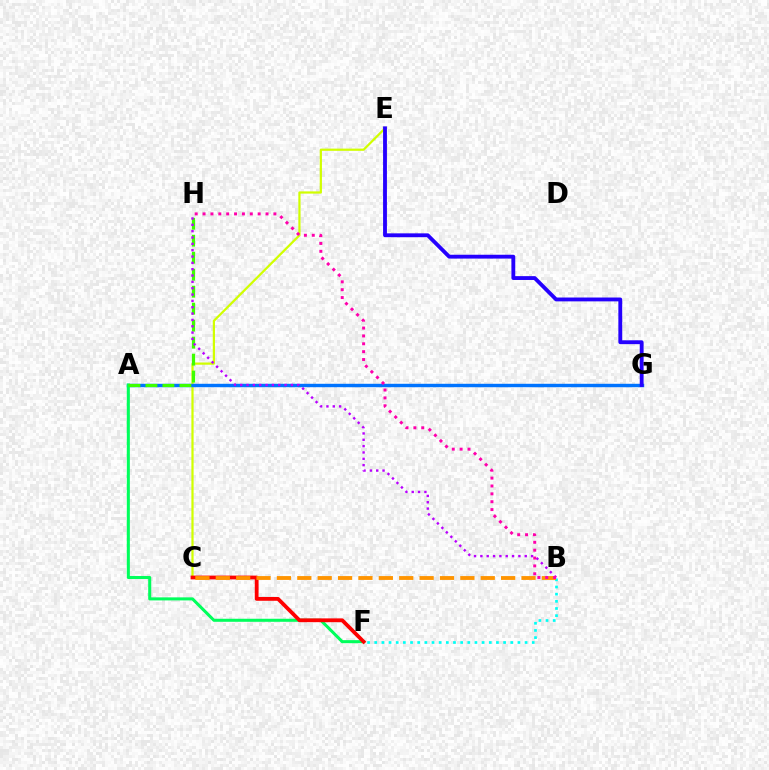{('B', 'F'): [{'color': '#00fff6', 'line_style': 'dotted', 'thickness': 1.95}], ('C', 'E'): [{'color': '#d1ff00', 'line_style': 'solid', 'thickness': 1.6}], ('A', 'G'): [{'color': '#0074ff', 'line_style': 'solid', 'thickness': 2.46}], ('A', 'F'): [{'color': '#00ff5c', 'line_style': 'solid', 'thickness': 2.19}], ('A', 'H'): [{'color': '#3dff00', 'line_style': 'dashed', 'thickness': 2.31}], ('C', 'F'): [{'color': '#ff0000', 'line_style': 'solid', 'thickness': 2.73}], ('B', 'H'): [{'color': '#b900ff', 'line_style': 'dotted', 'thickness': 1.72}, {'color': '#ff00ac', 'line_style': 'dotted', 'thickness': 2.14}], ('B', 'C'): [{'color': '#ff9400', 'line_style': 'dashed', 'thickness': 2.77}], ('E', 'G'): [{'color': '#2500ff', 'line_style': 'solid', 'thickness': 2.77}]}